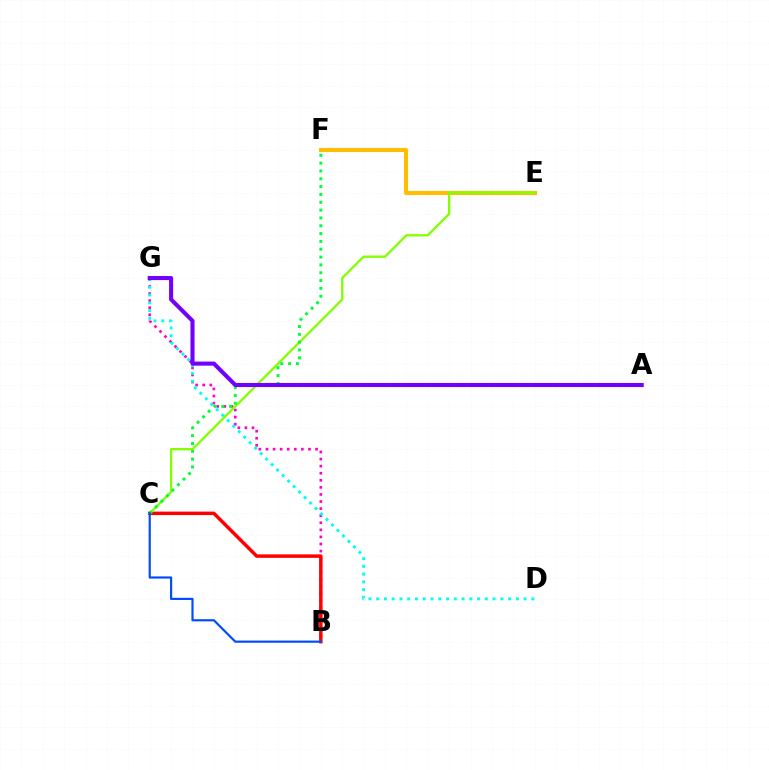{('B', 'G'): [{'color': '#ff00cf', 'line_style': 'dotted', 'thickness': 1.92}], ('E', 'F'): [{'color': '#ffbd00', 'line_style': 'solid', 'thickness': 2.93}], ('B', 'C'): [{'color': '#ff0000', 'line_style': 'solid', 'thickness': 2.5}, {'color': '#004bff', 'line_style': 'solid', 'thickness': 1.57}], ('C', 'E'): [{'color': '#84ff00', 'line_style': 'solid', 'thickness': 1.68}], ('C', 'F'): [{'color': '#00ff39', 'line_style': 'dotted', 'thickness': 2.13}], ('D', 'G'): [{'color': '#00fff6', 'line_style': 'dotted', 'thickness': 2.11}], ('A', 'G'): [{'color': '#7200ff', 'line_style': 'solid', 'thickness': 2.94}]}